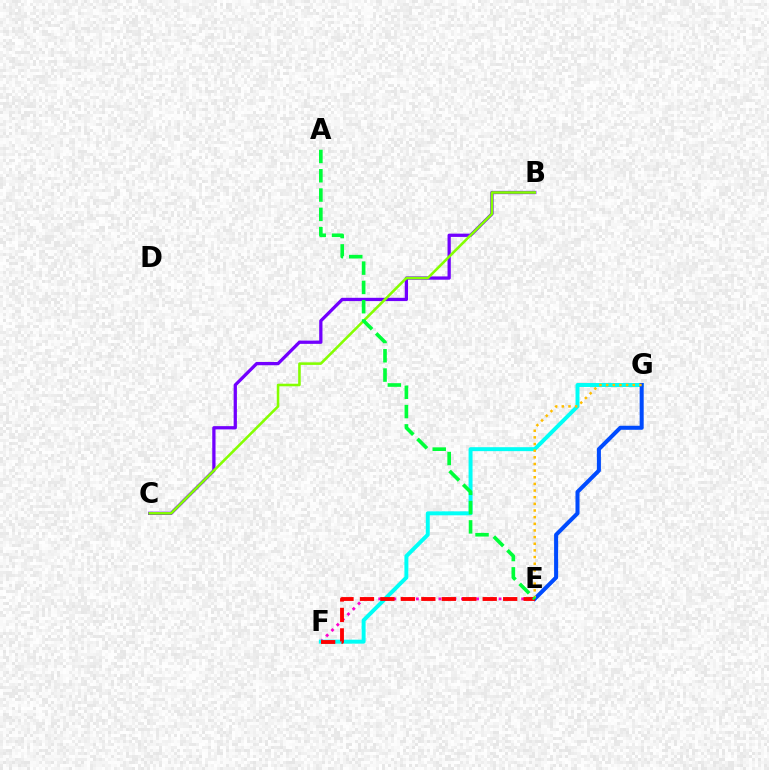{('E', 'F'): [{'color': '#ff00cf', 'line_style': 'dotted', 'thickness': 2.04}, {'color': '#ff0000', 'line_style': 'dashed', 'thickness': 2.78}], ('F', 'G'): [{'color': '#00fff6', 'line_style': 'solid', 'thickness': 2.85}], ('B', 'C'): [{'color': '#7200ff', 'line_style': 'solid', 'thickness': 2.35}, {'color': '#84ff00', 'line_style': 'solid', 'thickness': 1.85}], ('E', 'G'): [{'color': '#004bff', 'line_style': 'solid', 'thickness': 2.9}, {'color': '#ffbd00', 'line_style': 'dotted', 'thickness': 1.81}], ('A', 'E'): [{'color': '#00ff39', 'line_style': 'dashed', 'thickness': 2.62}]}